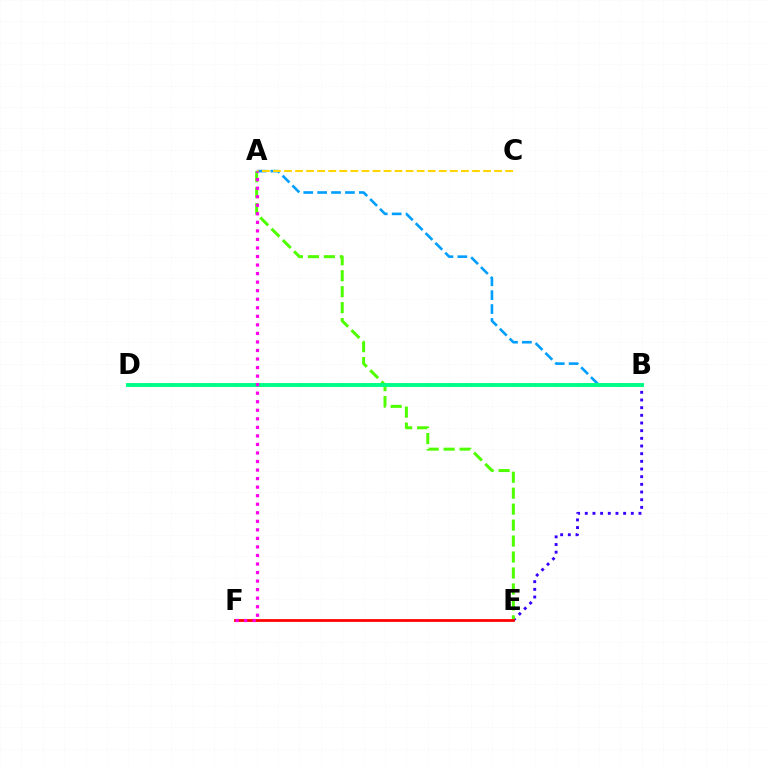{('B', 'E'): [{'color': '#3700ff', 'line_style': 'dotted', 'thickness': 2.08}], ('A', 'E'): [{'color': '#4fff00', 'line_style': 'dashed', 'thickness': 2.17}], ('A', 'B'): [{'color': '#009eff', 'line_style': 'dashed', 'thickness': 1.89}], ('A', 'C'): [{'color': '#ffd500', 'line_style': 'dashed', 'thickness': 1.5}], ('B', 'D'): [{'color': '#00ff86', 'line_style': 'solid', 'thickness': 2.82}], ('E', 'F'): [{'color': '#ff0000', 'line_style': 'solid', 'thickness': 1.99}], ('A', 'F'): [{'color': '#ff00ed', 'line_style': 'dotted', 'thickness': 2.32}]}